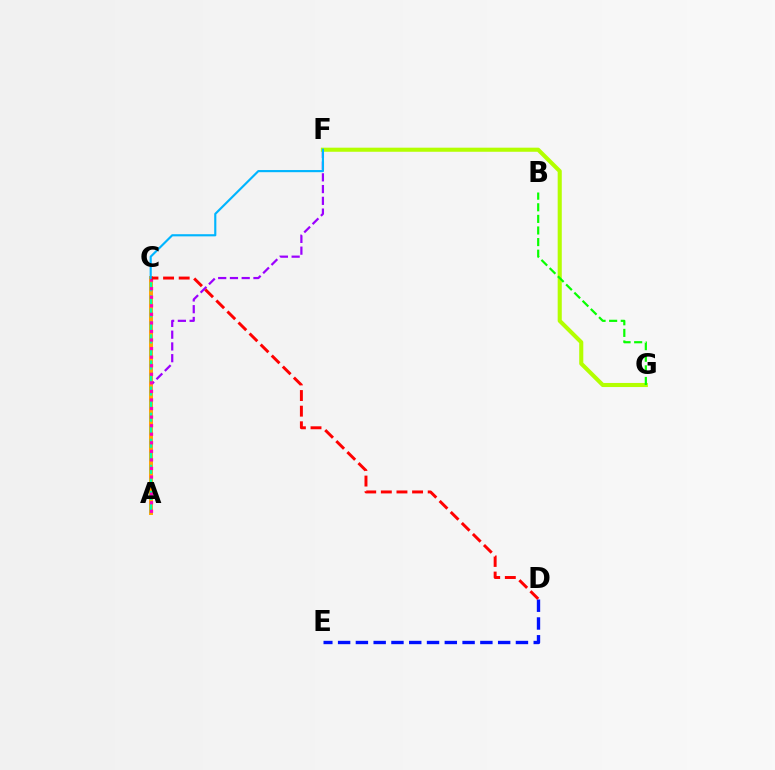{('A', 'F'): [{'color': '#9b00ff', 'line_style': 'dashed', 'thickness': 1.6}], ('F', 'G'): [{'color': '#b3ff00', 'line_style': 'solid', 'thickness': 2.94}], ('D', 'E'): [{'color': '#0010ff', 'line_style': 'dashed', 'thickness': 2.42}], ('A', 'C'): [{'color': '#ffa500', 'line_style': 'solid', 'thickness': 2.84}, {'color': '#00ff9d', 'line_style': 'dashed', 'thickness': 1.77}, {'color': '#ff00bd', 'line_style': 'dotted', 'thickness': 2.33}], ('C', 'D'): [{'color': '#ff0000', 'line_style': 'dashed', 'thickness': 2.12}], ('C', 'F'): [{'color': '#00b5ff', 'line_style': 'solid', 'thickness': 1.55}], ('B', 'G'): [{'color': '#08ff00', 'line_style': 'dashed', 'thickness': 1.58}]}